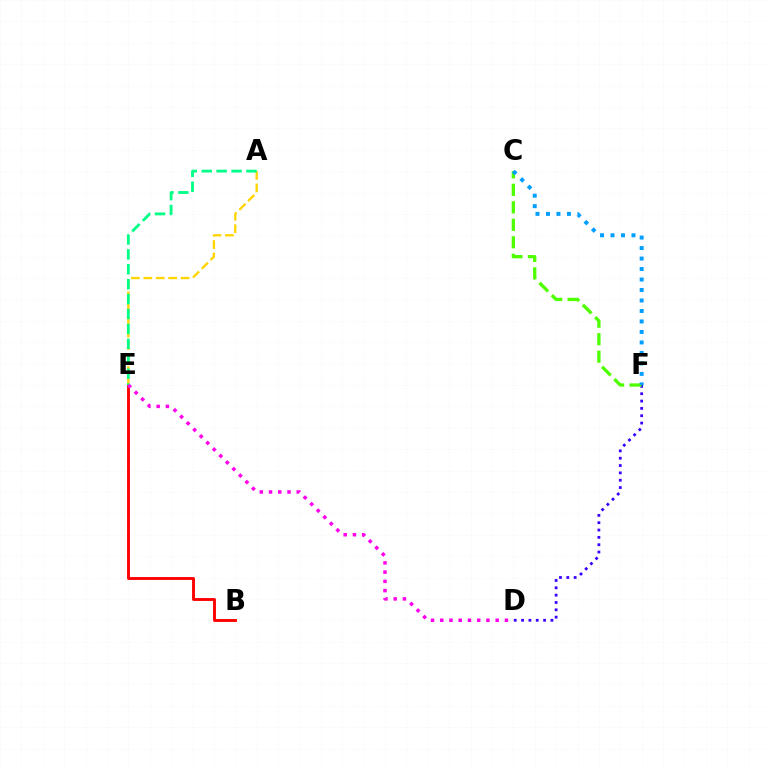{('B', 'E'): [{'color': '#ff0000', 'line_style': 'solid', 'thickness': 2.08}], ('A', 'E'): [{'color': '#ffd500', 'line_style': 'dashed', 'thickness': 1.69}, {'color': '#00ff86', 'line_style': 'dashed', 'thickness': 2.03}], ('D', 'F'): [{'color': '#3700ff', 'line_style': 'dotted', 'thickness': 1.99}], ('D', 'E'): [{'color': '#ff00ed', 'line_style': 'dotted', 'thickness': 2.51}], ('C', 'F'): [{'color': '#4fff00', 'line_style': 'dashed', 'thickness': 2.38}, {'color': '#009eff', 'line_style': 'dotted', 'thickness': 2.85}]}